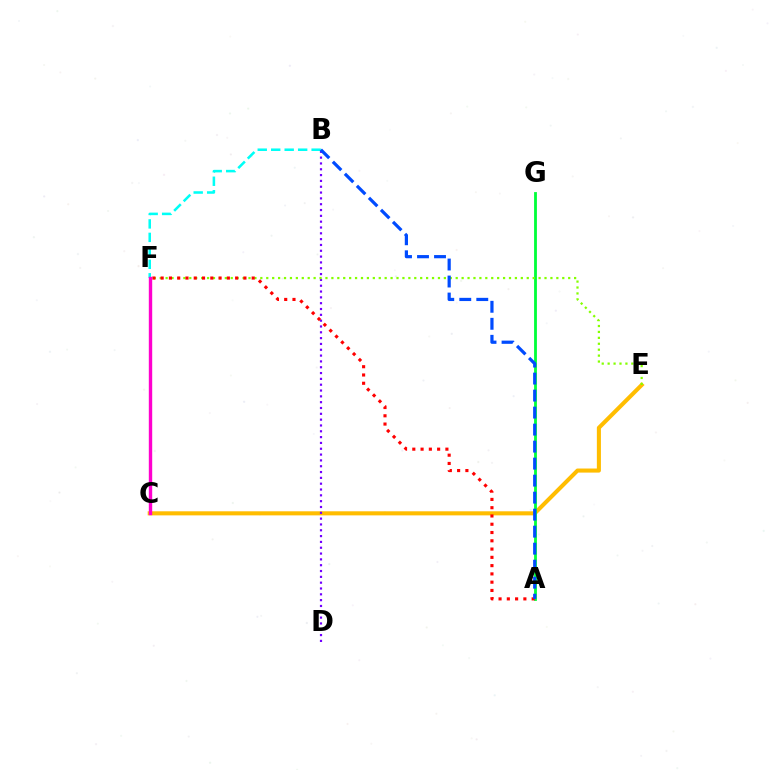{('C', 'E'): [{'color': '#ffbd00', 'line_style': 'solid', 'thickness': 2.93}], ('B', 'D'): [{'color': '#7200ff', 'line_style': 'dotted', 'thickness': 1.58}], ('A', 'G'): [{'color': '#00ff39', 'line_style': 'solid', 'thickness': 2.02}], ('E', 'F'): [{'color': '#84ff00', 'line_style': 'dotted', 'thickness': 1.61}], ('A', 'F'): [{'color': '#ff0000', 'line_style': 'dotted', 'thickness': 2.25}], ('B', 'F'): [{'color': '#00fff6', 'line_style': 'dashed', 'thickness': 1.83}], ('A', 'B'): [{'color': '#004bff', 'line_style': 'dashed', 'thickness': 2.31}], ('C', 'F'): [{'color': '#ff00cf', 'line_style': 'solid', 'thickness': 2.44}]}